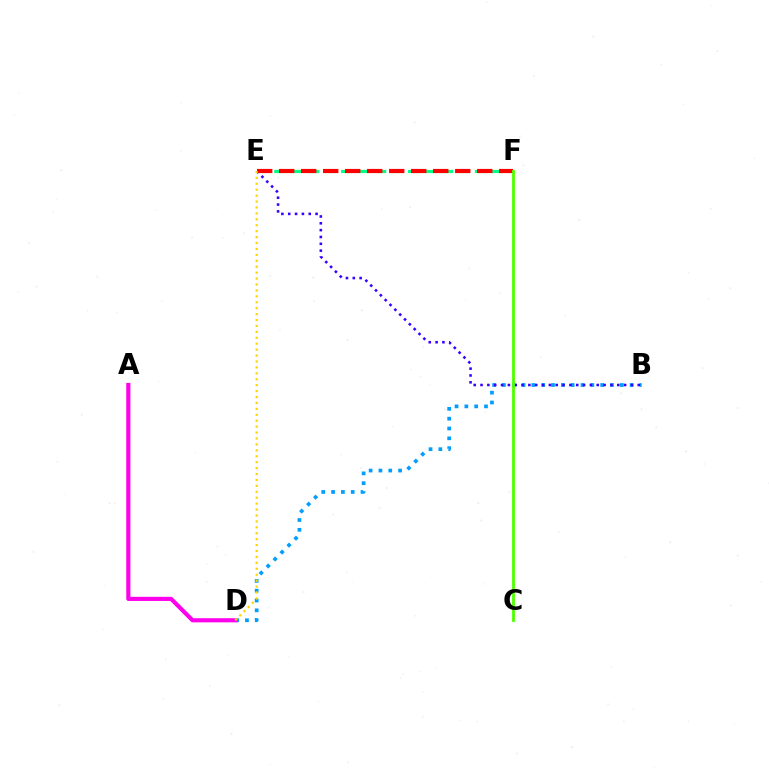{('B', 'D'): [{'color': '#009eff', 'line_style': 'dotted', 'thickness': 2.67}], ('B', 'E'): [{'color': '#3700ff', 'line_style': 'dotted', 'thickness': 1.86}], ('E', 'F'): [{'color': '#00ff86', 'line_style': 'dashed', 'thickness': 2.27}, {'color': '#ff0000', 'line_style': 'dashed', 'thickness': 2.99}], ('C', 'F'): [{'color': '#4fff00', 'line_style': 'solid', 'thickness': 2.02}], ('A', 'D'): [{'color': '#ff00ed', 'line_style': 'solid', 'thickness': 2.98}], ('D', 'E'): [{'color': '#ffd500', 'line_style': 'dotted', 'thickness': 1.61}]}